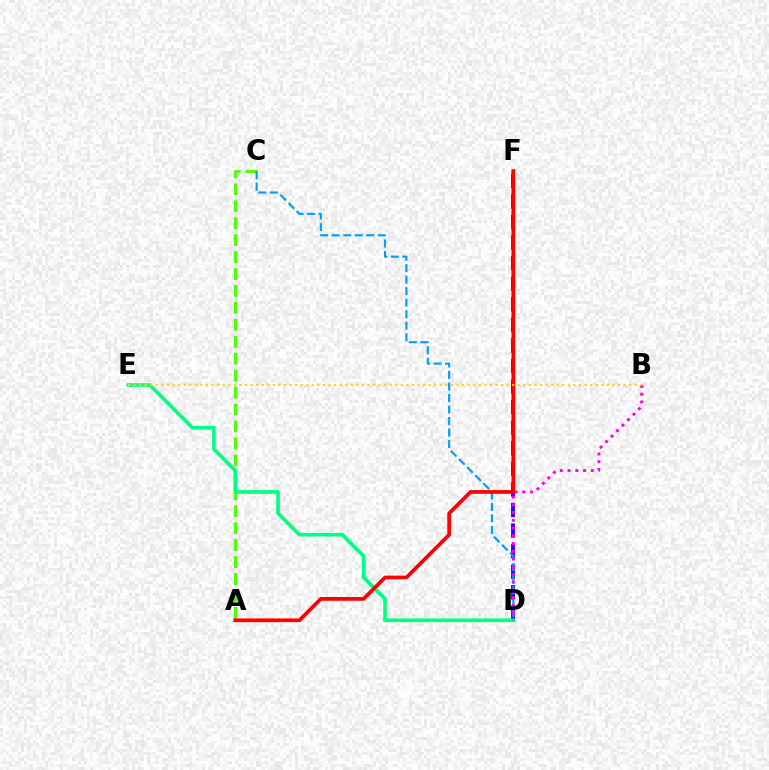{('D', 'F'): [{'color': '#3700ff', 'line_style': 'dashed', 'thickness': 2.79}], ('A', 'C'): [{'color': '#4fff00', 'line_style': 'dashed', 'thickness': 2.3}], ('C', 'D'): [{'color': '#009eff', 'line_style': 'dashed', 'thickness': 1.56}], ('D', 'E'): [{'color': '#00ff86', 'line_style': 'solid', 'thickness': 2.62}], ('B', 'D'): [{'color': '#ff00ed', 'line_style': 'dotted', 'thickness': 2.1}], ('A', 'F'): [{'color': '#ff0000', 'line_style': 'solid', 'thickness': 2.68}], ('B', 'E'): [{'color': '#ffd500', 'line_style': 'dotted', 'thickness': 1.51}]}